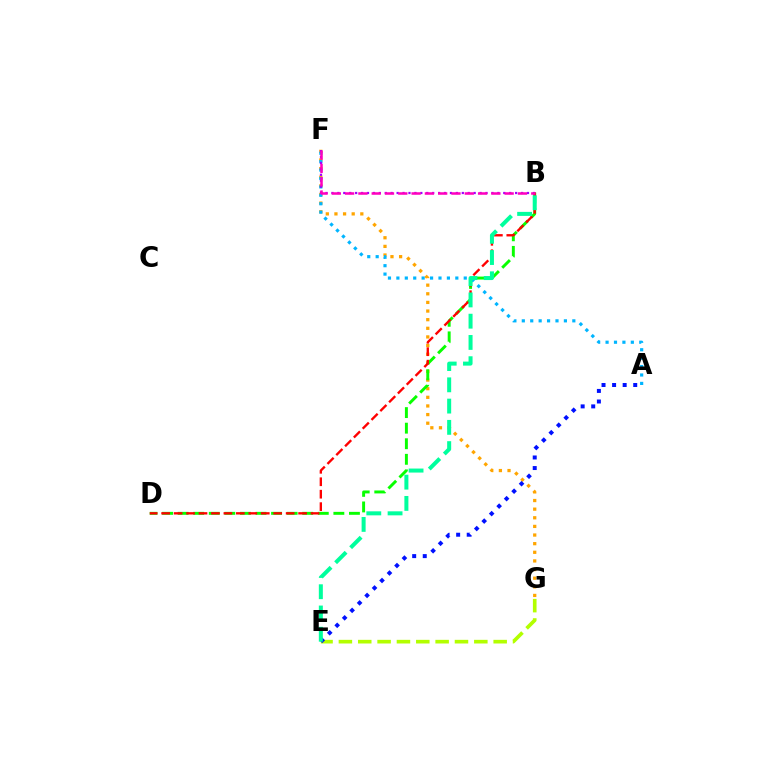{('E', 'G'): [{'color': '#b3ff00', 'line_style': 'dashed', 'thickness': 2.63}], ('F', 'G'): [{'color': '#ffa500', 'line_style': 'dotted', 'thickness': 2.34}], ('A', 'F'): [{'color': '#00b5ff', 'line_style': 'dotted', 'thickness': 2.29}], ('B', 'D'): [{'color': '#08ff00', 'line_style': 'dashed', 'thickness': 2.12}, {'color': '#ff0000', 'line_style': 'dashed', 'thickness': 1.69}], ('A', 'E'): [{'color': '#0010ff', 'line_style': 'dotted', 'thickness': 2.87}], ('B', 'F'): [{'color': '#9b00ff', 'line_style': 'dotted', 'thickness': 1.61}, {'color': '#ff00bd', 'line_style': 'dashed', 'thickness': 1.81}], ('B', 'E'): [{'color': '#00ff9d', 'line_style': 'dashed', 'thickness': 2.89}]}